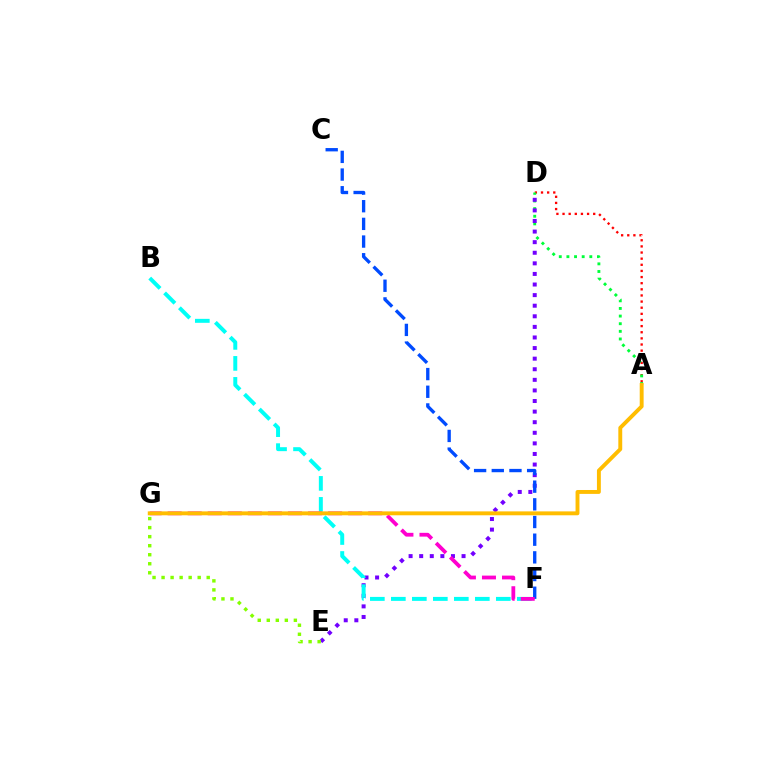{('A', 'D'): [{'color': '#ff0000', 'line_style': 'dotted', 'thickness': 1.67}, {'color': '#00ff39', 'line_style': 'dotted', 'thickness': 2.07}], ('D', 'E'): [{'color': '#7200ff', 'line_style': 'dotted', 'thickness': 2.88}], ('C', 'F'): [{'color': '#004bff', 'line_style': 'dashed', 'thickness': 2.4}], ('E', 'G'): [{'color': '#84ff00', 'line_style': 'dotted', 'thickness': 2.45}], ('B', 'F'): [{'color': '#00fff6', 'line_style': 'dashed', 'thickness': 2.85}], ('F', 'G'): [{'color': '#ff00cf', 'line_style': 'dashed', 'thickness': 2.72}], ('A', 'G'): [{'color': '#ffbd00', 'line_style': 'solid', 'thickness': 2.81}]}